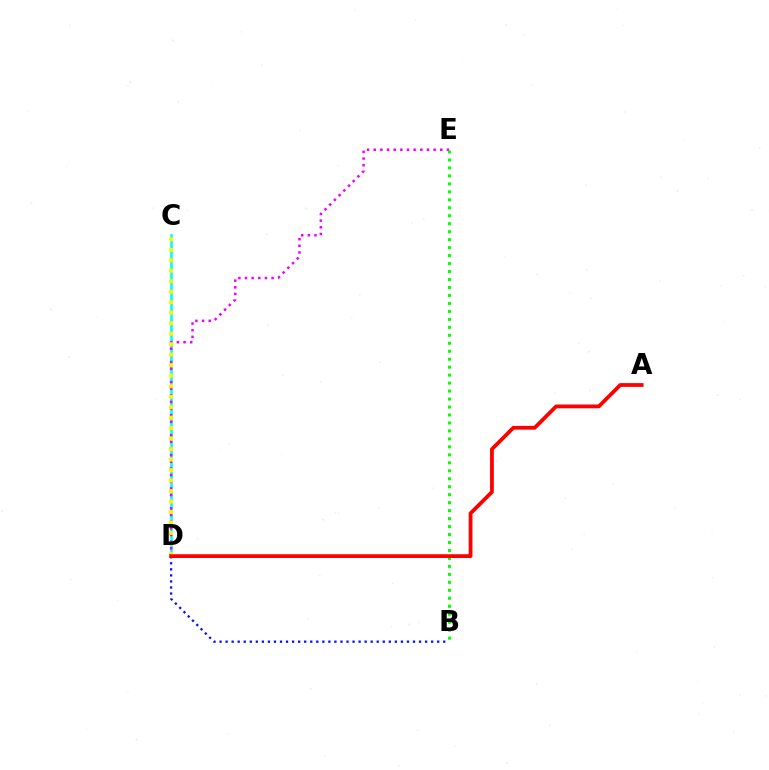{('B', 'D'): [{'color': '#0010ff', 'line_style': 'dotted', 'thickness': 1.64}], ('C', 'D'): [{'color': '#00fff6', 'line_style': 'solid', 'thickness': 1.89}, {'color': '#fcf500', 'line_style': 'dotted', 'thickness': 2.85}], ('D', 'E'): [{'color': '#ee00ff', 'line_style': 'dotted', 'thickness': 1.81}], ('B', 'E'): [{'color': '#08ff00', 'line_style': 'dotted', 'thickness': 2.17}], ('A', 'D'): [{'color': '#ff0000', 'line_style': 'solid', 'thickness': 2.72}]}